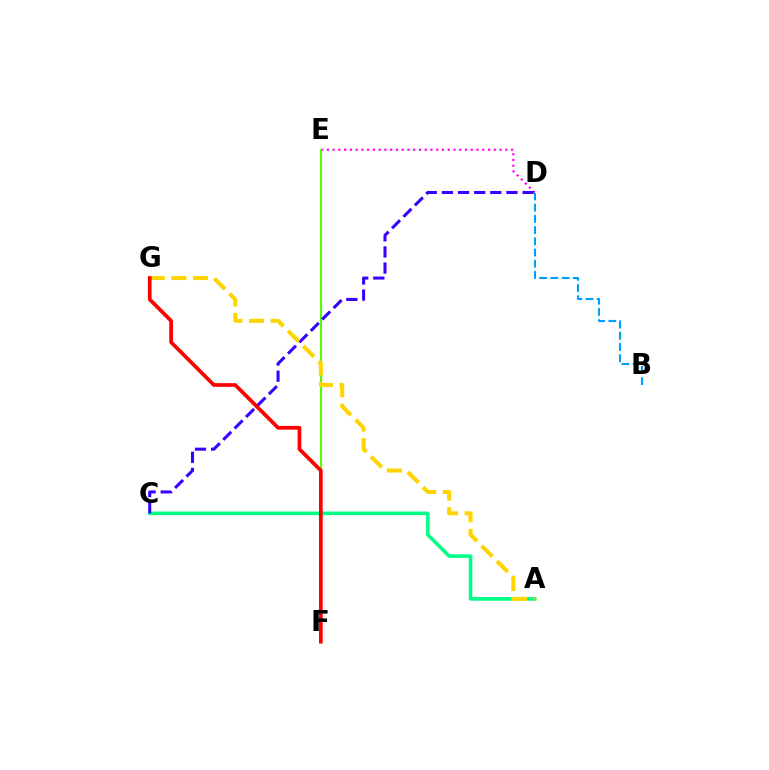{('D', 'E'): [{'color': '#ff00ed', 'line_style': 'dotted', 'thickness': 1.56}], ('A', 'C'): [{'color': '#00ff86', 'line_style': 'solid', 'thickness': 2.58}], ('E', 'F'): [{'color': '#4fff00', 'line_style': 'solid', 'thickness': 1.52}], ('C', 'D'): [{'color': '#3700ff', 'line_style': 'dashed', 'thickness': 2.19}], ('A', 'G'): [{'color': '#ffd500', 'line_style': 'dashed', 'thickness': 2.93}], ('B', 'D'): [{'color': '#009eff', 'line_style': 'dashed', 'thickness': 1.52}], ('F', 'G'): [{'color': '#ff0000', 'line_style': 'solid', 'thickness': 2.68}]}